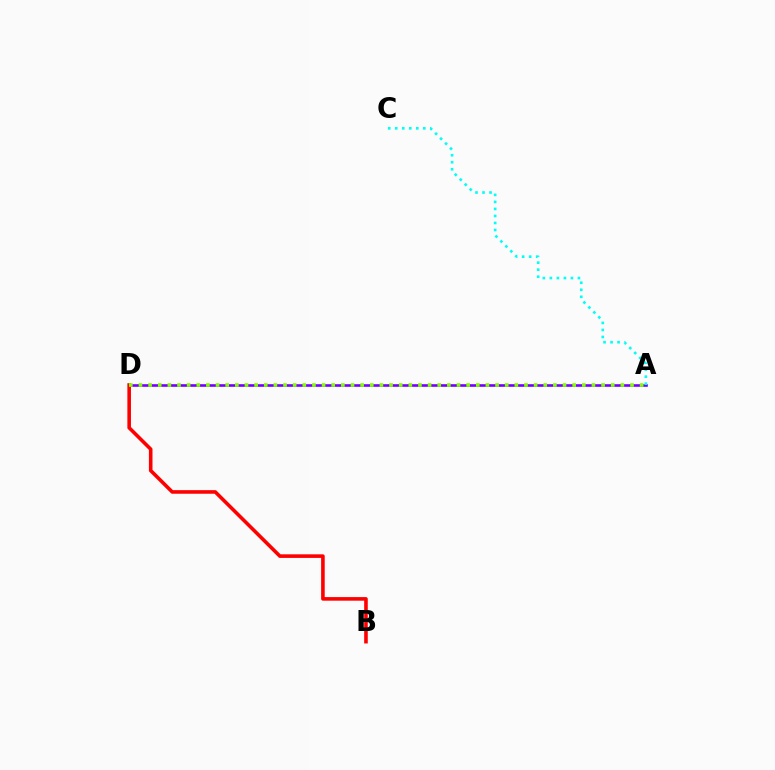{('A', 'D'): [{'color': '#7200ff', 'line_style': 'solid', 'thickness': 1.88}, {'color': '#84ff00', 'line_style': 'dotted', 'thickness': 2.62}], ('B', 'D'): [{'color': '#ff0000', 'line_style': 'solid', 'thickness': 2.58}], ('A', 'C'): [{'color': '#00fff6', 'line_style': 'dotted', 'thickness': 1.91}]}